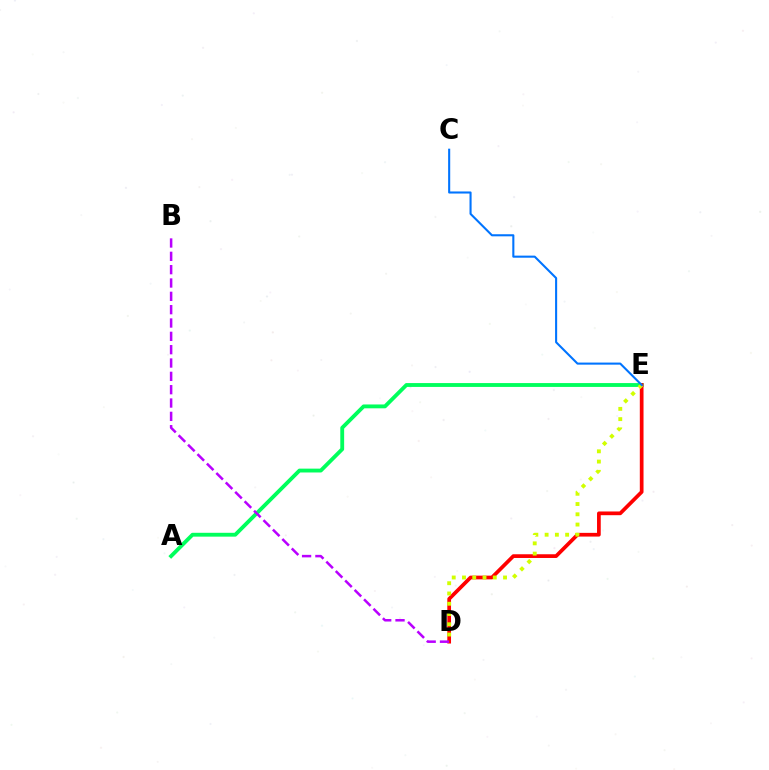{('A', 'E'): [{'color': '#00ff5c', 'line_style': 'solid', 'thickness': 2.77}], ('D', 'E'): [{'color': '#ff0000', 'line_style': 'solid', 'thickness': 2.68}, {'color': '#d1ff00', 'line_style': 'dotted', 'thickness': 2.79}], ('C', 'E'): [{'color': '#0074ff', 'line_style': 'solid', 'thickness': 1.5}], ('B', 'D'): [{'color': '#b900ff', 'line_style': 'dashed', 'thickness': 1.81}]}